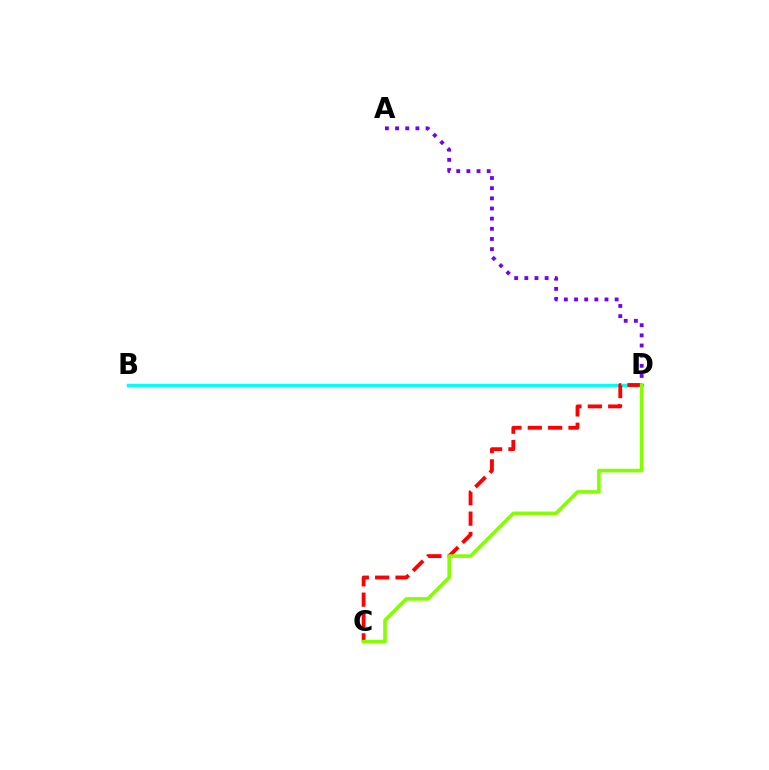{('B', 'D'): [{'color': '#00fff6', 'line_style': 'solid', 'thickness': 2.46}], ('C', 'D'): [{'color': '#ff0000', 'line_style': 'dashed', 'thickness': 2.77}, {'color': '#84ff00', 'line_style': 'solid', 'thickness': 2.59}], ('A', 'D'): [{'color': '#7200ff', 'line_style': 'dotted', 'thickness': 2.76}]}